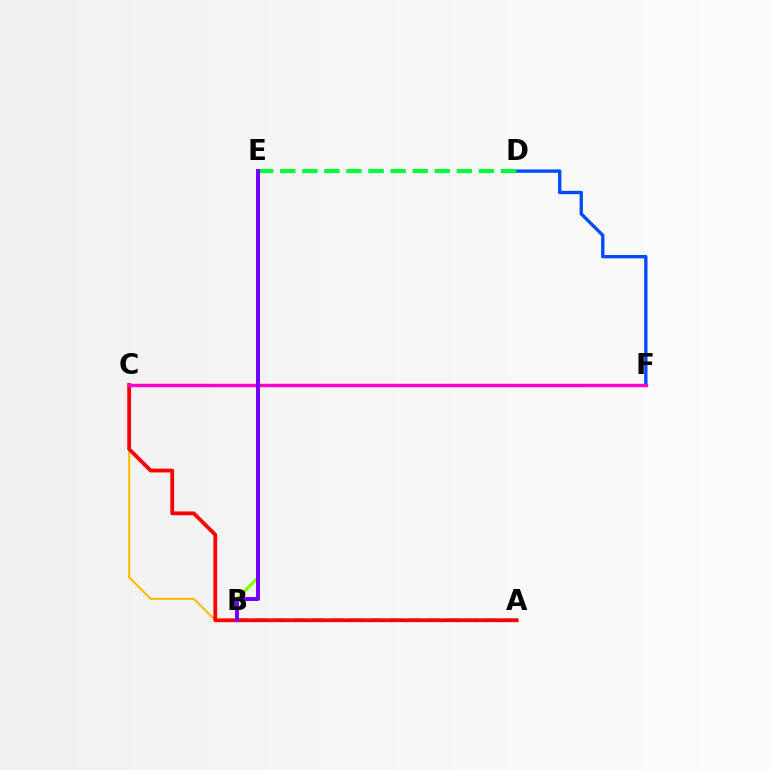{('B', 'E'): [{'color': '#84ff00', 'line_style': 'solid', 'thickness': 2.28}, {'color': '#7200ff', 'line_style': 'solid', 'thickness': 2.84}], ('A', 'B'): [{'color': '#00fff6', 'line_style': 'dashed', 'thickness': 2.61}], ('D', 'F'): [{'color': '#004bff', 'line_style': 'solid', 'thickness': 2.41}], ('B', 'C'): [{'color': '#ffbd00', 'line_style': 'solid', 'thickness': 1.52}], ('D', 'E'): [{'color': '#00ff39', 'line_style': 'dashed', 'thickness': 3.0}], ('A', 'C'): [{'color': '#ff0000', 'line_style': 'solid', 'thickness': 2.74}], ('C', 'F'): [{'color': '#ff00cf', 'line_style': 'solid', 'thickness': 2.47}]}